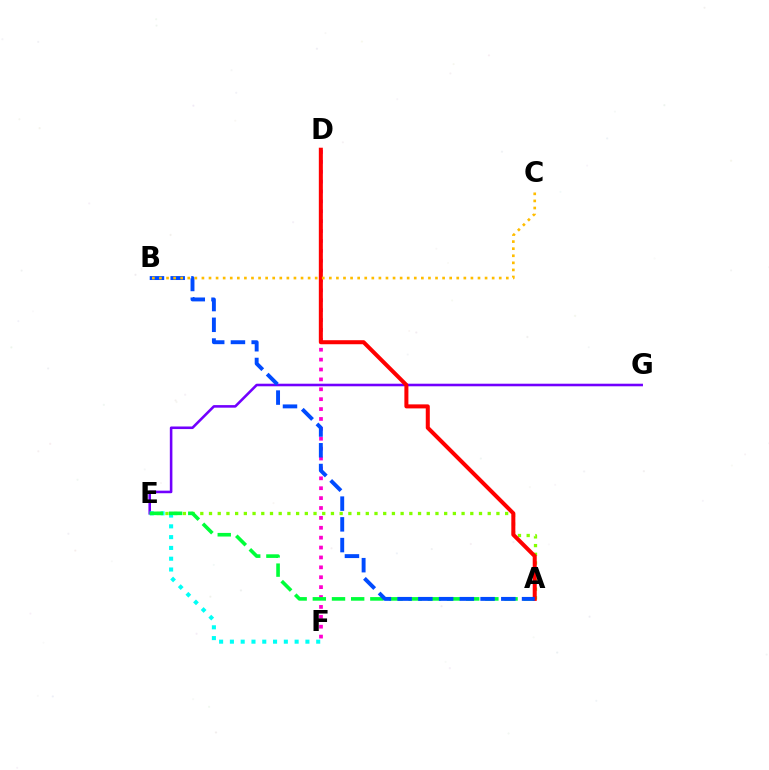{('A', 'E'): [{'color': '#84ff00', 'line_style': 'dotted', 'thickness': 2.37}, {'color': '#00ff39', 'line_style': 'dashed', 'thickness': 2.6}], ('E', 'G'): [{'color': '#7200ff', 'line_style': 'solid', 'thickness': 1.86}], ('E', 'F'): [{'color': '#00fff6', 'line_style': 'dotted', 'thickness': 2.93}], ('D', 'F'): [{'color': '#ff00cf', 'line_style': 'dotted', 'thickness': 2.69}], ('A', 'D'): [{'color': '#ff0000', 'line_style': 'solid', 'thickness': 2.9}], ('A', 'B'): [{'color': '#004bff', 'line_style': 'dashed', 'thickness': 2.82}], ('B', 'C'): [{'color': '#ffbd00', 'line_style': 'dotted', 'thickness': 1.92}]}